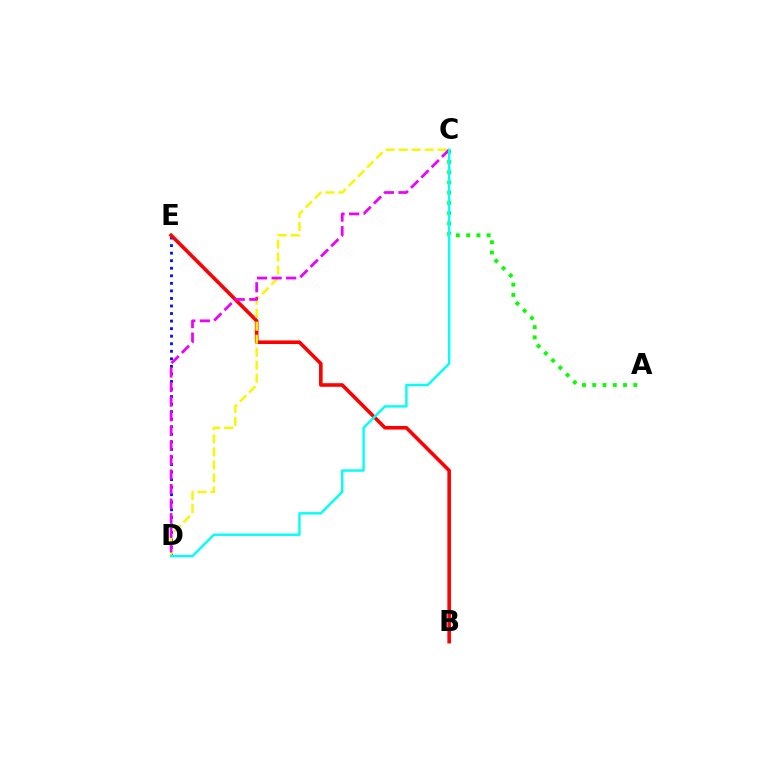{('D', 'E'): [{'color': '#0010ff', 'line_style': 'dotted', 'thickness': 2.05}], ('B', 'E'): [{'color': '#ff0000', 'line_style': 'solid', 'thickness': 2.59}], ('C', 'D'): [{'color': '#fcf500', 'line_style': 'dashed', 'thickness': 1.77}, {'color': '#ee00ff', 'line_style': 'dashed', 'thickness': 1.98}, {'color': '#00fff6', 'line_style': 'solid', 'thickness': 1.73}], ('A', 'C'): [{'color': '#08ff00', 'line_style': 'dotted', 'thickness': 2.79}]}